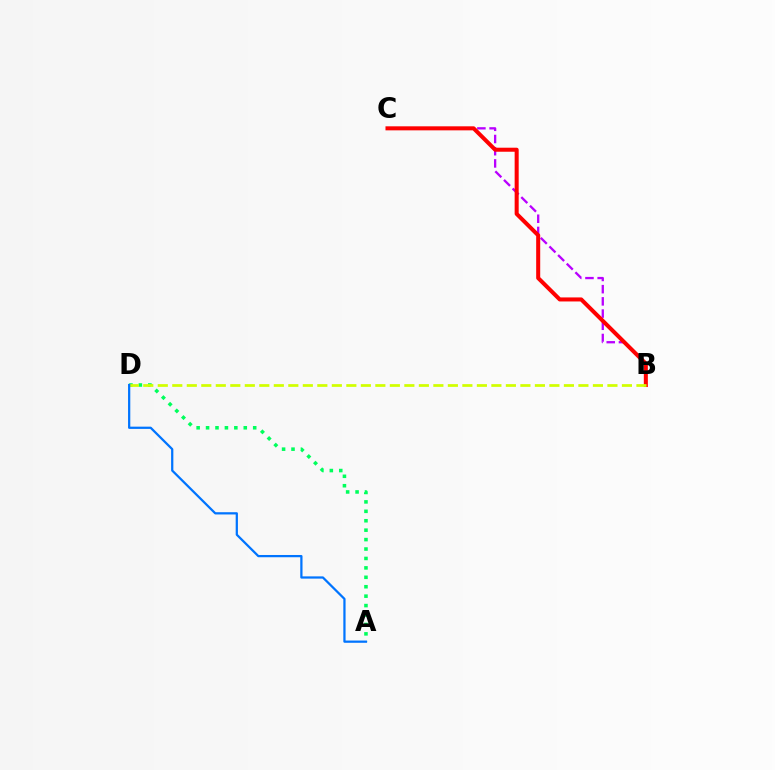{('B', 'C'): [{'color': '#b900ff', 'line_style': 'dashed', 'thickness': 1.66}, {'color': '#ff0000', 'line_style': 'solid', 'thickness': 2.9}], ('A', 'D'): [{'color': '#00ff5c', 'line_style': 'dotted', 'thickness': 2.56}, {'color': '#0074ff', 'line_style': 'solid', 'thickness': 1.62}], ('B', 'D'): [{'color': '#d1ff00', 'line_style': 'dashed', 'thickness': 1.97}]}